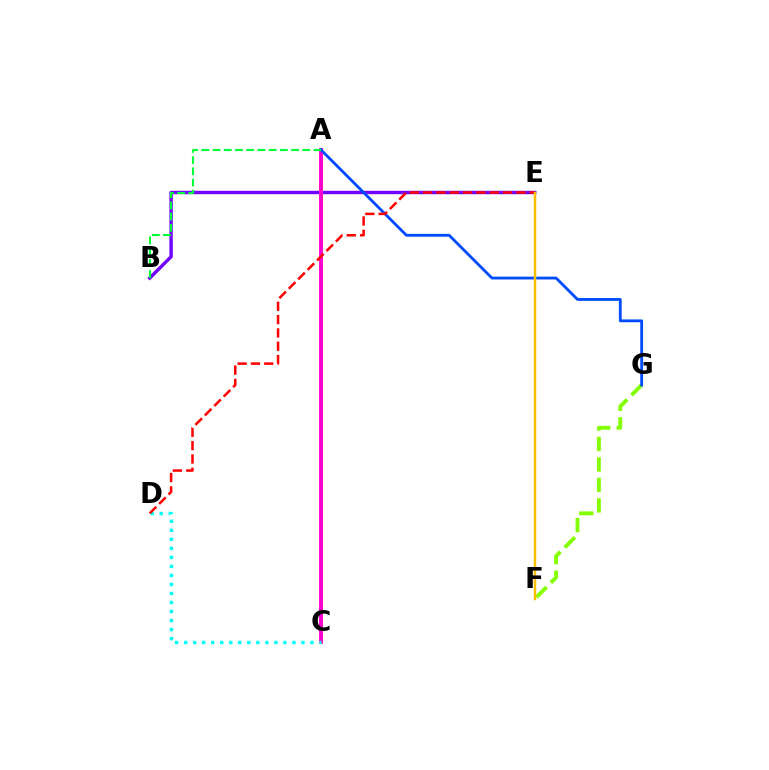{('F', 'G'): [{'color': '#84ff00', 'line_style': 'dashed', 'thickness': 2.79}], ('B', 'E'): [{'color': '#7200ff', 'line_style': 'solid', 'thickness': 2.45}], ('A', 'C'): [{'color': '#ff00cf', 'line_style': 'solid', 'thickness': 2.8}], ('C', 'D'): [{'color': '#00fff6', 'line_style': 'dotted', 'thickness': 2.45}], ('A', 'G'): [{'color': '#004bff', 'line_style': 'solid', 'thickness': 2.03}], ('A', 'B'): [{'color': '#00ff39', 'line_style': 'dashed', 'thickness': 1.52}], ('D', 'E'): [{'color': '#ff0000', 'line_style': 'dashed', 'thickness': 1.81}], ('E', 'F'): [{'color': '#ffbd00', 'line_style': 'solid', 'thickness': 1.79}]}